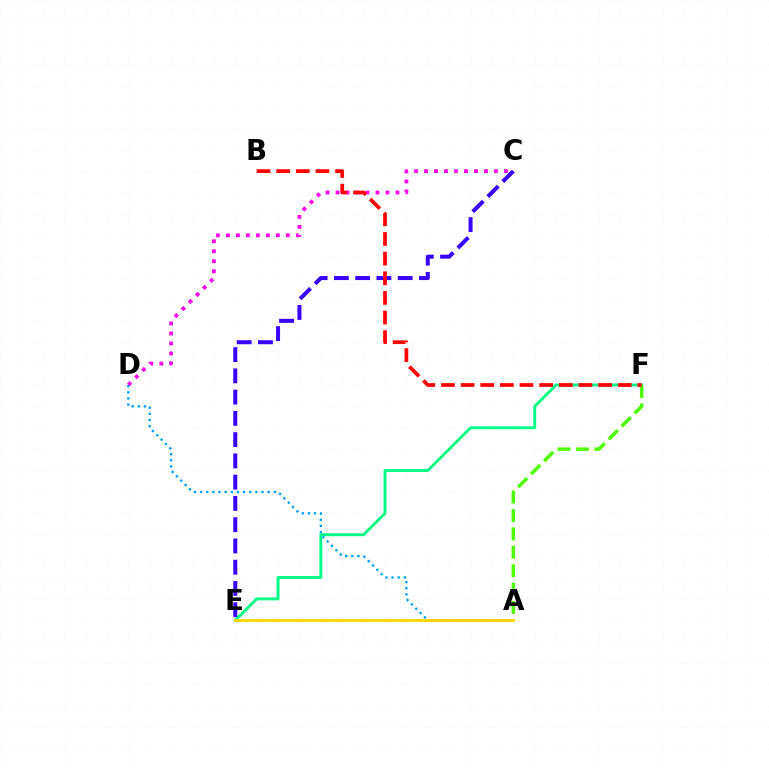{('C', 'D'): [{'color': '#ff00ed', 'line_style': 'dotted', 'thickness': 2.71}], ('A', 'D'): [{'color': '#009eff', 'line_style': 'dotted', 'thickness': 1.67}], ('E', 'F'): [{'color': '#00ff86', 'line_style': 'solid', 'thickness': 2.1}], ('A', 'F'): [{'color': '#4fff00', 'line_style': 'dashed', 'thickness': 2.5}], ('C', 'E'): [{'color': '#3700ff', 'line_style': 'dashed', 'thickness': 2.89}], ('A', 'E'): [{'color': '#ffd500', 'line_style': 'solid', 'thickness': 2.05}], ('B', 'F'): [{'color': '#ff0000', 'line_style': 'dashed', 'thickness': 2.67}]}